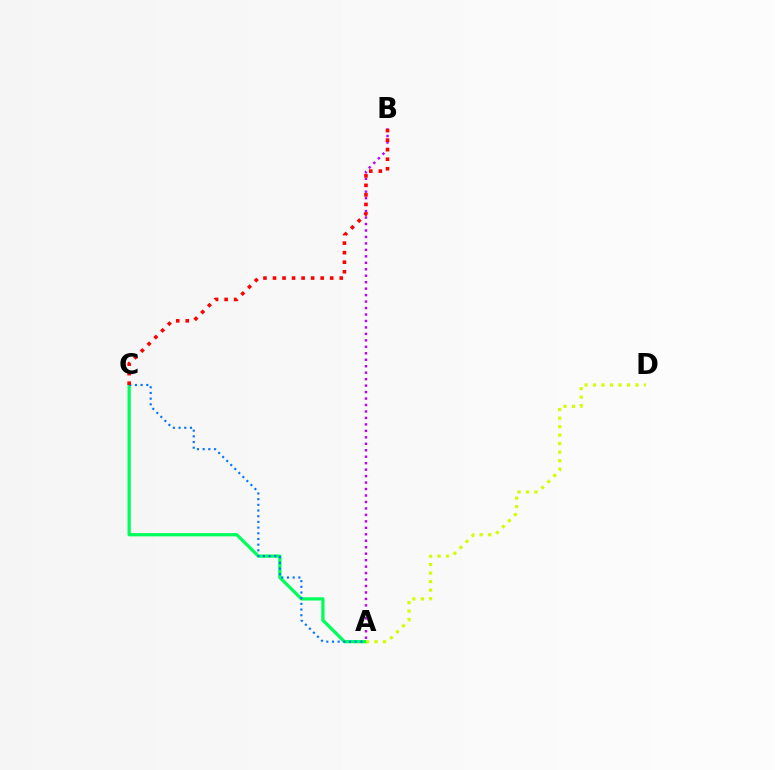{('A', 'C'): [{'color': '#00ff5c', 'line_style': 'solid', 'thickness': 2.35}, {'color': '#0074ff', 'line_style': 'dotted', 'thickness': 1.54}], ('A', 'B'): [{'color': '#b900ff', 'line_style': 'dotted', 'thickness': 1.76}], ('B', 'C'): [{'color': '#ff0000', 'line_style': 'dotted', 'thickness': 2.59}], ('A', 'D'): [{'color': '#d1ff00', 'line_style': 'dotted', 'thickness': 2.31}]}